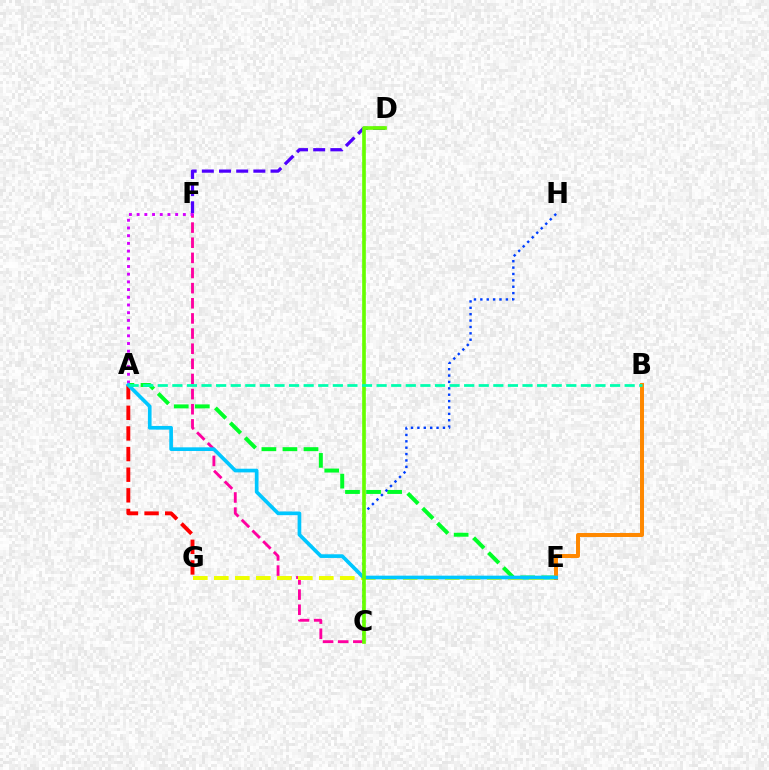{('C', 'F'): [{'color': '#ff00a0', 'line_style': 'dashed', 'thickness': 2.06}], ('A', 'E'): [{'color': '#00ff27', 'line_style': 'dashed', 'thickness': 2.86}, {'color': '#00c7ff', 'line_style': 'solid', 'thickness': 2.65}], ('A', 'G'): [{'color': '#ff0000', 'line_style': 'dashed', 'thickness': 2.8}], ('E', 'G'): [{'color': '#eeff00', 'line_style': 'dashed', 'thickness': 2.85}], ('D', 'F'): [{'color': '#4f00ff', 'line_style': 'dashed', 'thickness': 2.33}], ('B', 'E'): [{'color': '#ff8800', 'line_style': 'solid', 'thickness': 2.86}], ('C', 'H'): [{'color': '#003fff', 'line_style': 'dotted', 'thickness': 1.73}], ('A', 'F'): [{'color': '#d600ff', 'line_style': 'dotted', 'thickness': 2.09}], ('C', 'D'): [{'color': '#66ff00', 'line_style': 'solid', 'thickness': 2.64}], ('A', 'B'): [{'color': '#00ffaf', 'line_style': 'dashed', 'thickness': 1.98}]}